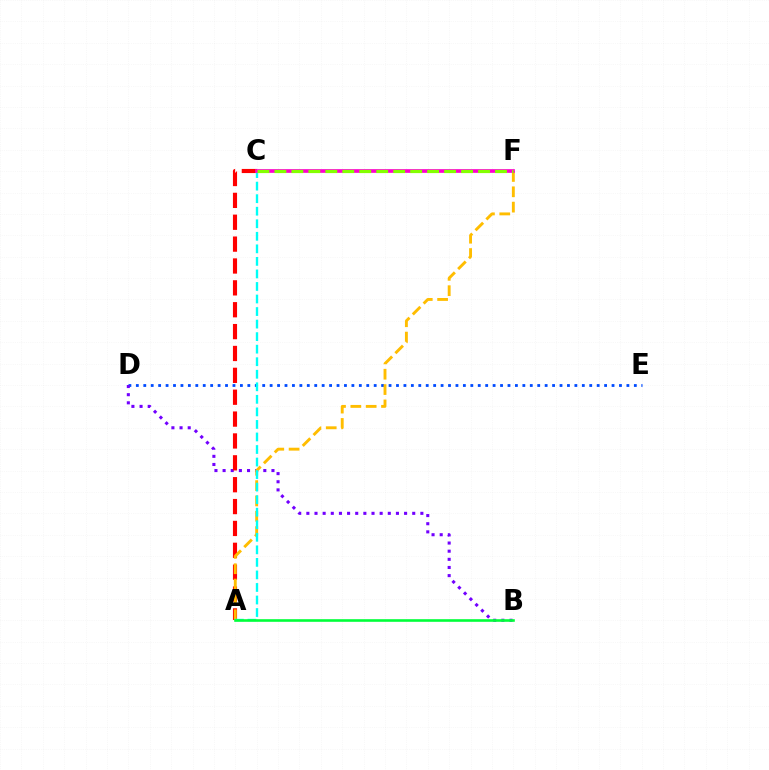{('D', 'E'): [{'color': '#004bff', 'line_style': 'dotted', 'thickness': 2.02}], ('B', 'D'): [{'color': '#7200ff', 'line_style': 'dotted', 'thickness': 2.21}], ('A', 'C'): [{'color': '#ff0000', 'line_style': 'dashed', 'thickness': 2.97}, {'color': '#00fff6', 'line_style': 'dashed', 'thickness': 1.7}], ('A', 'F'): [{'color': '#ffbd00', 'line_style': 'dashed', 'thickness': 2.08}], ('C', 'F'): [{'color': '#ff00cf', 'line_style': 'solid', 'thickness': 2.66}, {'color': '#84ff00', 'line_style': 'dashed', 'thickness': 2.31}], ('A', 'B'): [{'color': '#00ff39', 'line_style': 'solid', 'thickness': 1.88}]}